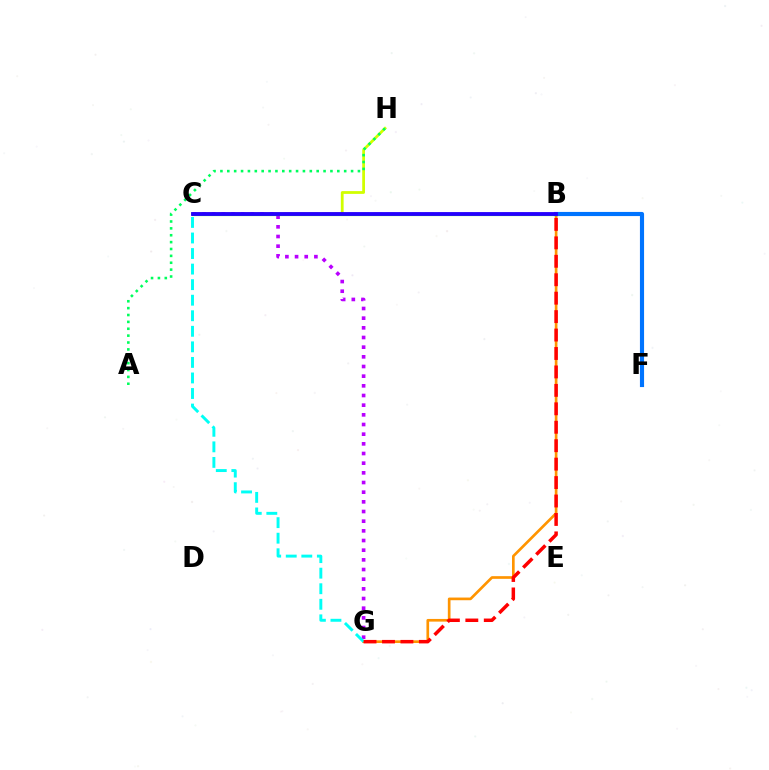{('B', 'G'): [{'color': '#ff9400', 'line_style': 'solid', 'thickness': 1.93}, {'color': '#ff0000', 'line_style': 'dashed', 'thickness': 2.51}], ('C', 'H'): [{'color': '#d1ff00', 'line_style': 'solid', 'thickness': 2.0}], ('C', 'G'): [{'color': '#b900ff', 'line_style': 'dotted', 'thickness': 2.63}, {'color': '#00fff6', 'line_style': 'dashed', 'thickness': 2.11}], ('B', 'C'): [{'color': '#ff00ac', 'line_style': 'dashed', 'thickness': 1.75}, {'color': '#3dff00', 'line_style': 'solid', 'thickness': 2.29}, {'color': '#2500ff', 'line_style': 'solid', 'thickness': 2.75}], ('B', 'F'): [{'color': '#0074ff', 'line_style': 'solid', 'thickness': 2.98}], ('A', 'H'): [{'color': '#00ff5c', 'line_style': 'dotted', 'thickness': 1.87}]}